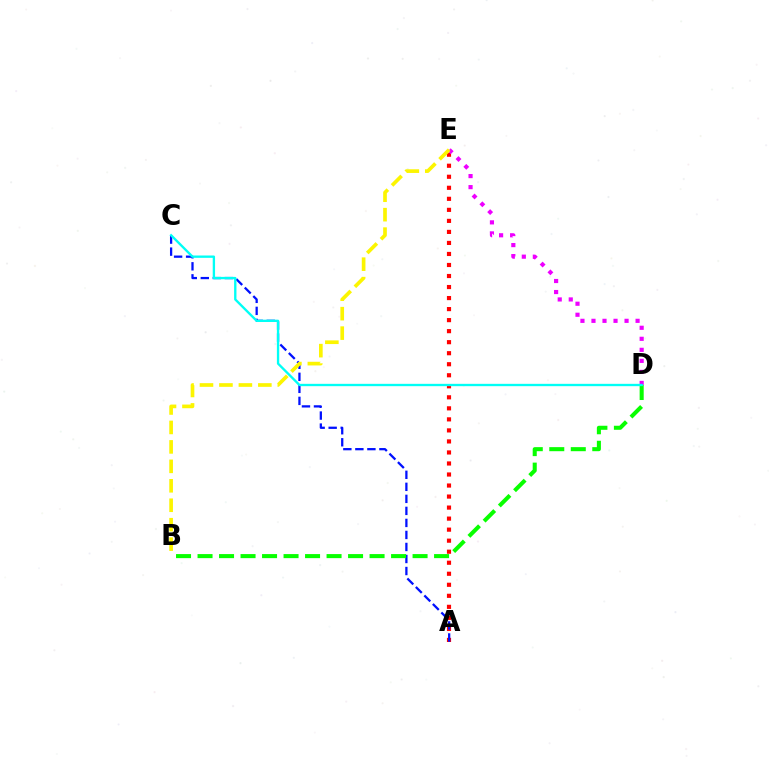{('A', 'E'): [{'color': '#ff0000', 'line_style': 'dotted', 'thickness': 3.0}], ('D', 'E'): [{'color': '#ee00ff', 'line_style': 'dotted', 'thickness': 3.0}], ('A', 'C'): [{'color': '#0010ff', 'line_style': 'dashed', 'thickness': 1.63}], ('B', 'D'): [{'color': '#08ff00', 'line_style': 'dashed', 'thickness': 2.92}], ('C', 'D'): [{'color': '#00fff6', 'line_style': 'solid', 'thickness': 1.68}], ('B', 'E'): [{'color': '#fcf500', 'line_style': 'dashed', 'thickness': 2.64}]}